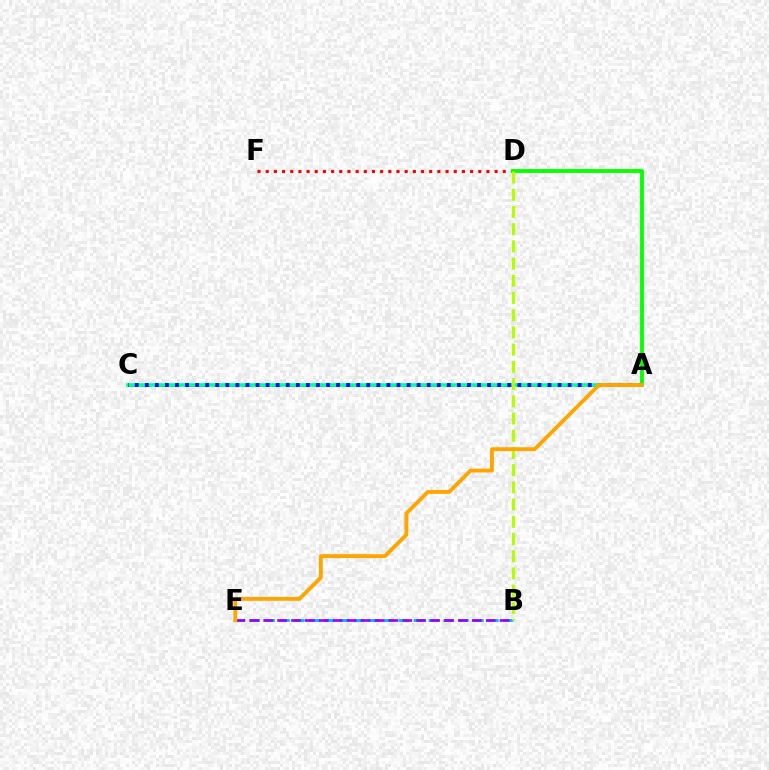{('B', 'E'): [{'color': '#00b5ff', 'line_style': 'dashed', 'thickness': 2.03}, {'color': '#9b00ff', 'line_style': 'dashed', 'thickness': 1.89}], ('A', 'C'): [{'color': '#ff00bd', 'line_style': 'dashed', 'thickness': 1.96}, {'color': '#00ff9d', 'line_style': 'solid', 'thickness': 2.6}, {'color': '#0010ff', 'line_style': 'dotted', 'thickness': 2.74}], ('D', 'F'): [{'color': '#ff0000', 'line_style': 'dotted', 'thickness': 2.22}], ('A', 'D'): [{'color': '#08ff00', 'line_style': 'solid', 'thickness': 2.76}], ('B', 'D'): [{'color': '#b3ff00', 'line_style': 'dashed', 'thickness': 2.34}], ('A', 'E'): [{'color': '#ffa500', 'line_style': 'solid', 'thickness': 2.77}]}